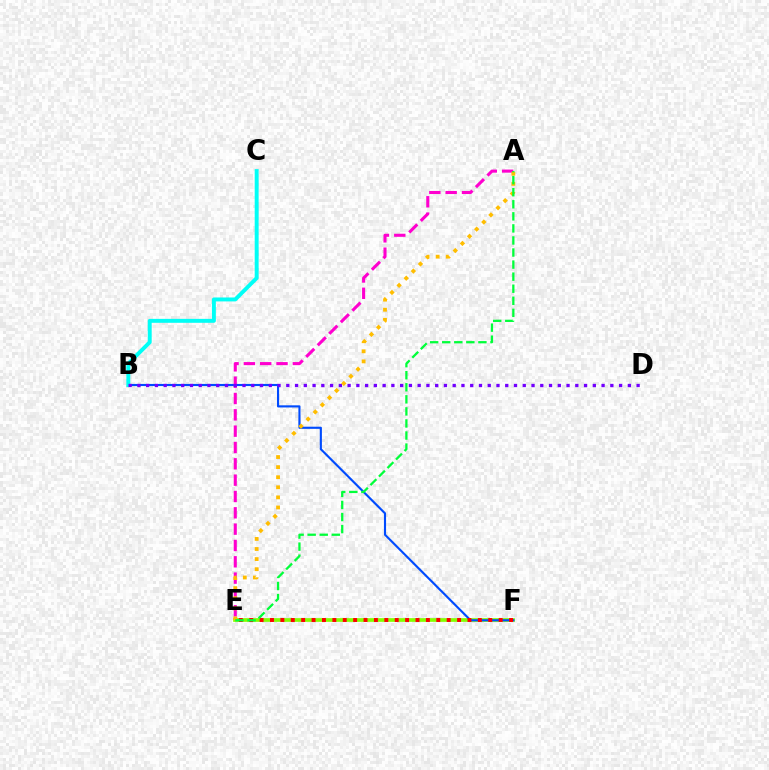{('E', 'F'): [{'color': '#84ff00', 'line_style': 'solid', 'thickness': 2.66}, {'color': '#ff0000', 'line_style': 'dotted', 'thickness': 2.82}], ('B', 'F'): [{'color': '#004bff', 'line_style': 'solid', 'thickness': 1.54}], ('B', 'C'): [{'color': '#00fff6', 'line_style': 'solid', 'thickness': 2.83}], ('A', 'E'): [{'color': '#ff00cf', 'line_style': 'dashed', 'thickness': 2.22}, {'color': '#ffbd00', 'line_style': 'dotted', 'thickness': 2.74}, {'color': '#00ff39', 'line_style': 'dashed', 'thickness': 1.64}], ('B', 'D'): [{'color': '#7200ff', 'line_style': 'dotted', 'thickness': 2.38}]}